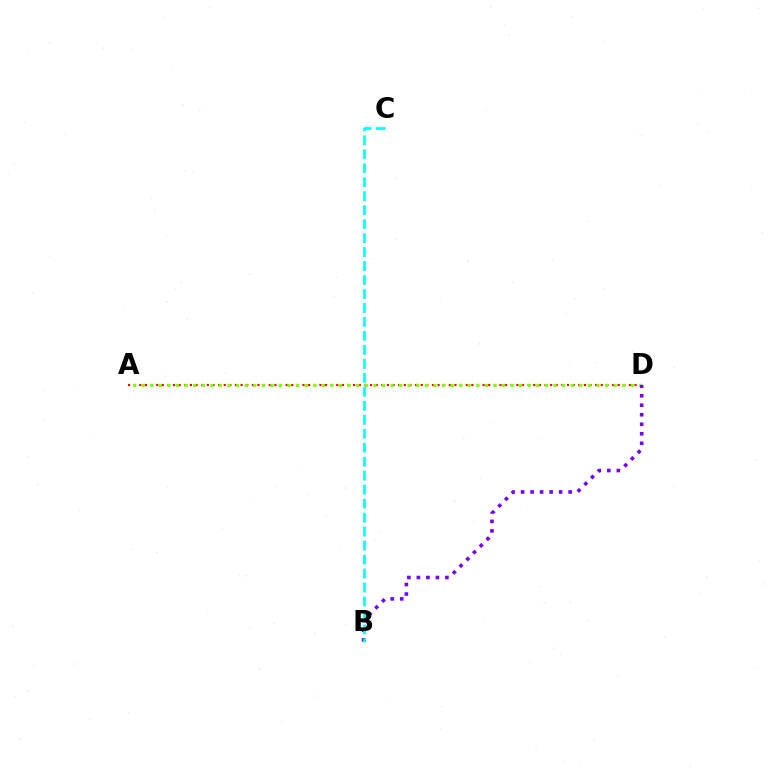{('A', 'D'): [{'color': '#ff0000', 'line_style': 'dotted', 'thickness': 1.53}, {'color': '#84ff00', 'line_style': 'dotted', 'thickness': 2.33}], ('B', 'D'): [{'color': '#7200ff', 'line_style': 'dotted', 'thickness': 2.58}], ('B', 'C'): [{'color': '#00fff6', 'line_style': 'dashed', 'thickness': 1.9}]}